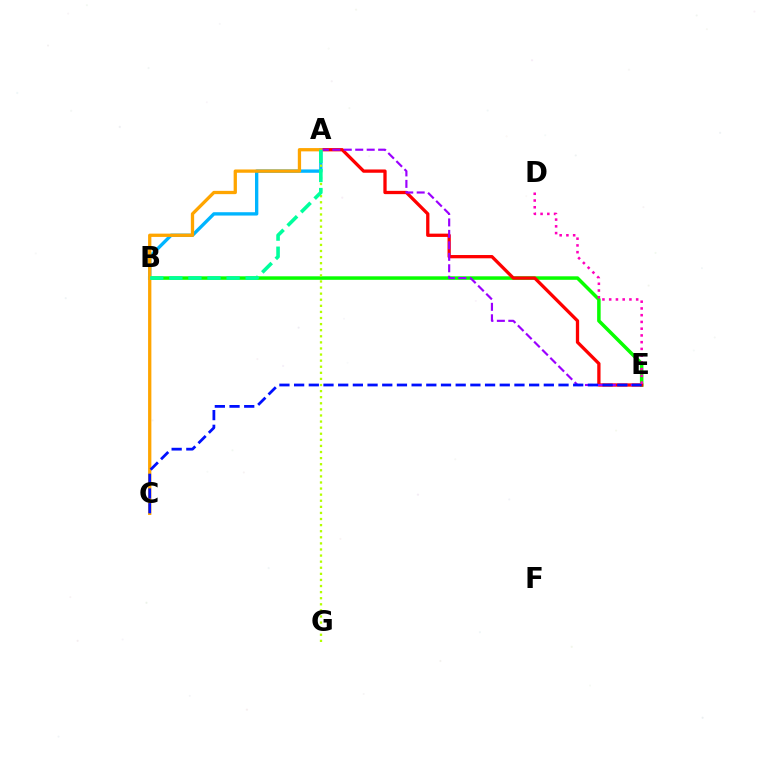{('B', 'E'): [{'color': '#08ff00', 'line_style': 'solid', 'thickness': 2.53}], ('A', 'E'): [{'color': '#ff0000', 'line_style': 'solid', 'thickness': 2.37}, {'color': '#9b00ff', 'line_style': 'dashed', 'thickness': 1.56}], ('A', 'B'): [{'color': '#00b5ff', 'line_style': 'solid', 'thickness': 2.41}, {'color': '#00ff9d', 'line_style': 'dashed', 'thickness': 2.59}], ('A', 'C'): [{'color': '#ffa500', 'line_style': 'solid', 'thickness': 2.37}], ('A', 'G'): [{'color': '#b3ff00', 'line_style': 'dotted', 'thickness': 1.66}], ('C', 'E'): [{'color': '#0010ff', 'line_style': 'dashed', 'thickness': 2.0}], ('D', 'E'): [{'color': '#ff00bd', 'line_style': 'dotted', 'thickness': 1.83}]}